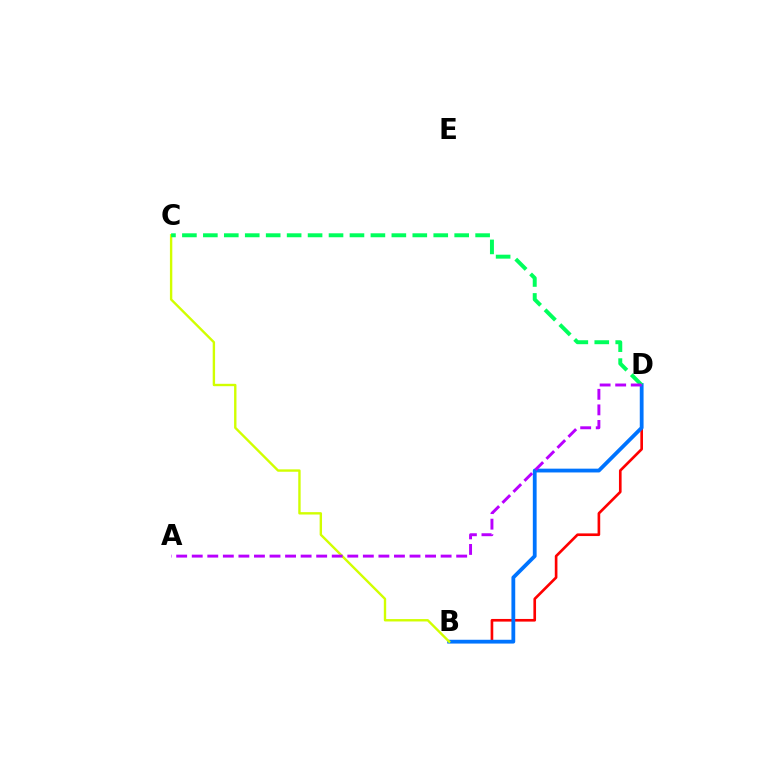{('B', 'D'): [{'color': '#ff0000', 'line_style': 'solid', 'thickness': 1.91}, {'color': '#0074ff', 'line_style': 'solid', 'thickness': 2.73}], ('B', 'C'): [{'color': '#d1ff00', 'line_style': 'solid', 'thickness': 1.72}], ('C', 'D'): [{'color': '#00ff5c', 'line_style': 'dashed', 'thickness': 2.85}], ('A', 'D'): [{'color': '#b900ff', 'line_style': 'dashed', 'thickness': 2.11}]}